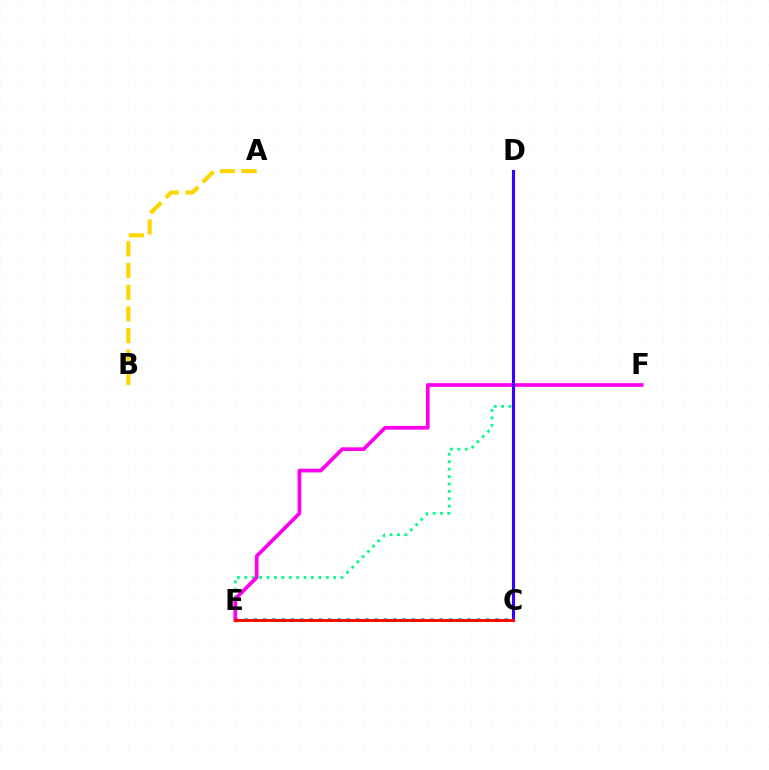{('D', 'E'): [{'color': '#00ff86', 'line_style': 'dotted', 'thickness': 2.01}], ('C', 'E'): [{'color': '#009eff', 'line_style': 'dotted', 'thickness': 2.53}, {'color': '#4fff00', 'line_style': 'solid', 'thickness': 2.15}, {'color': '#ff0000', 'line_style': 'solid', 'thickness': 2.01}], ('A', 'B'): [{'color': '#ffd500', 'line_style': 'dashed', 'thickness': 2.95}], ('E', 'F'): [{'color': '#ff00ed', 'line_style': 'solid', 'thickness': 2.68}], ('C', 'D'): [{'color': '#3700ff', 'line_style': 'solid', 'thickness': 2.23}]}